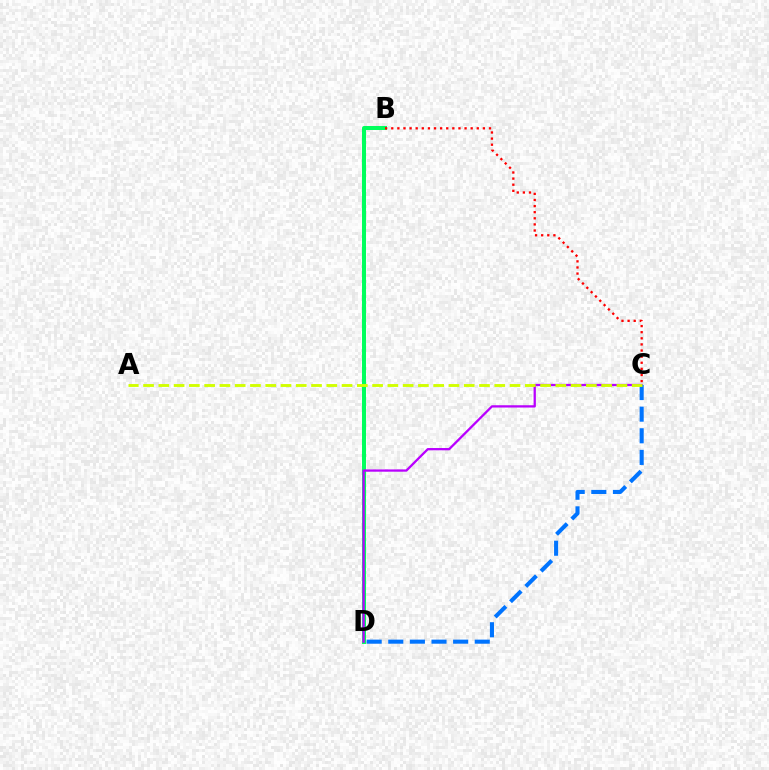{('B', 'D'): [{'color': '#00ff5c', 'line_style': 'solid', 'thickness': 2.89}], ('C', 'D'): [{'color': '#b900ff', 'line_style': 'solid', 'thickness': 1.64}, {'color': '#0074ff', 'line_style': 'dashed', 'thickness': 2.94}], ('B', 'C'): [{'color': '#ff0000', 'line_style': 'dotted', 'thickness': 1.66}], ('A', 'C'): [{'color': '#d1ff00', 'line_style': 'dashed', 'thickness': 2.07}]}